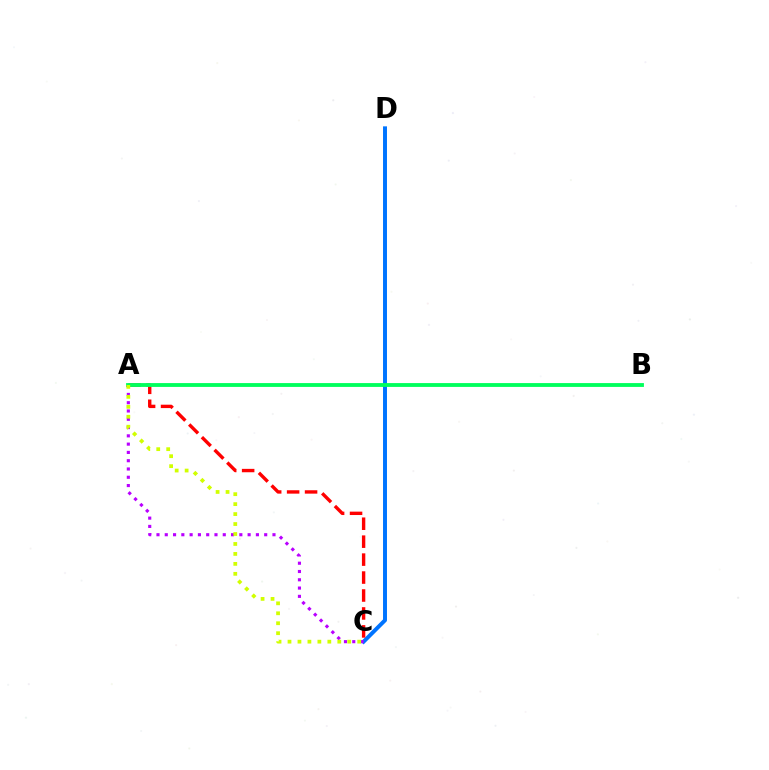{('C', 'D'): [{'color': '#0074ff', 'line_style': 'solid', 'thickness': 2.85}], ('A', 'C'): [{'color': '#ff0000', 'line_style': 'dashed', 'thickness': 2.44}, {'color': '#b900ff', 'line_style': 'dotted', 'thickness': 2.25}, {'color': '#d1ff00', 'line_style': 'dotted', 'thickness': 2.71}], ('A', 'B'): [{'color': '#00ff5c', 'line_style': 'solid', 'thickness': 2.76}]}